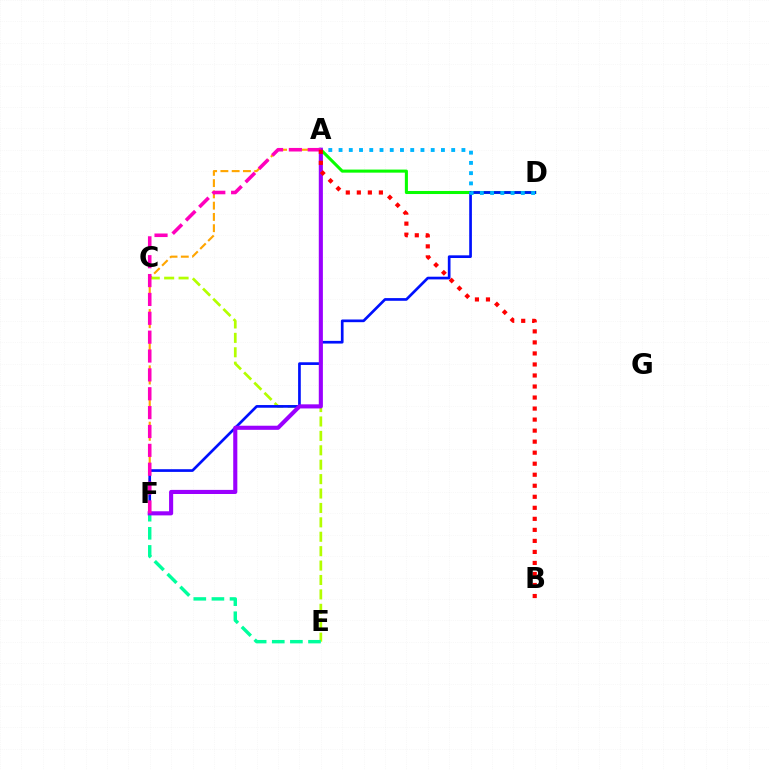{('A', 'F'): [{'color': '#ffa500', 'line_style': 'dashed', 'thickness': 1.53}, {'color': '#9b00ff', 'line_style': 'solid', 'thickness': 2.95}, {'color': '#ff00bd', 'line_style': 'dashed', 'thickness': 2.56}], ('C', 'E'): [{'color': '#b3ff00', 'line_style': 'dashed', 'thickness': 1.96}], ('A', 'D'): [{'color': '#08ff00', 'line_style': 'solid', 'thickness': 2.21}, {'color': '#00b5ff', 'line_style': 'dotted', 'thickness': 2.78}], ('D', 'F'): [{'color': '#0010ff', 'line_style': 'solid', 'thickness': 1.93}], ('E', 'F'): [{'color': '#00ff9d', 'line_style': 'dashed', 'thickness': 2.46}], ('A', 'B'): [{'color': '#ff0000', 'line_style': 'dotted', 'thickness': 3.0}]}